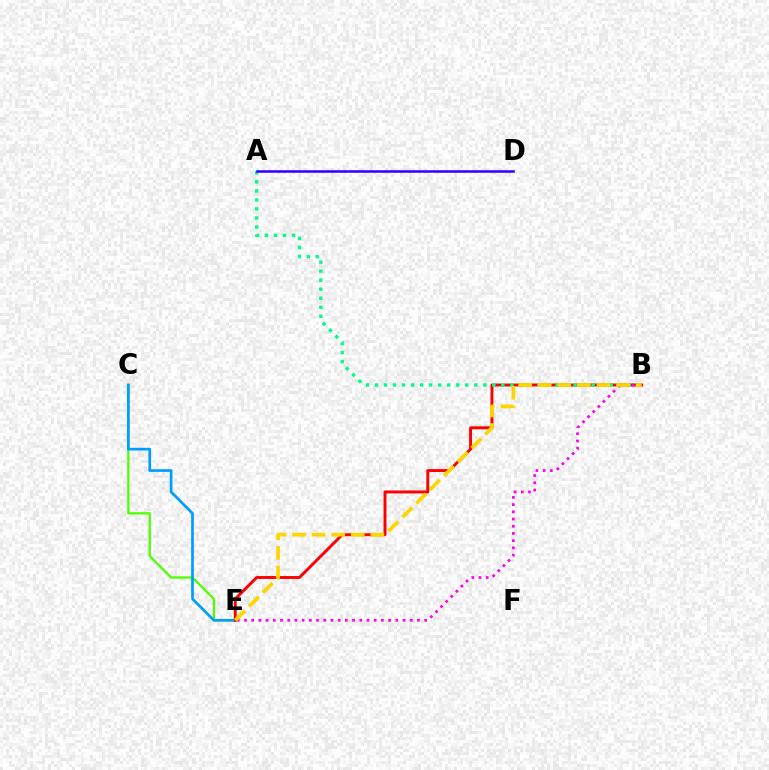{('C', 'E'): [{'color': '#4fff00', 'line_style': 'solid', 'thickness': 1.64}, {'color': '#009eff', 'line_style': 'solid', 'thickness': 1.95}], ('B', 'E'): [{'color': '#ff0000', 'line_style': 'solid', 'thickness': 2.11}, {'color': '#ff00ed', 'line_style': 'dotted', 'thickness': 1.96}, {'color': '#ffd500', 'line_style': 'dashed', 'thickness': 2.66}], ('A', 'B'): [{'color': '#00ff86', 'line_style': 'dotted', 'thickness': 2.45}], ('A', 'D'): [{'color': '#3700ff', 'line_style': 'solid', 'thickness': 1.85}]}